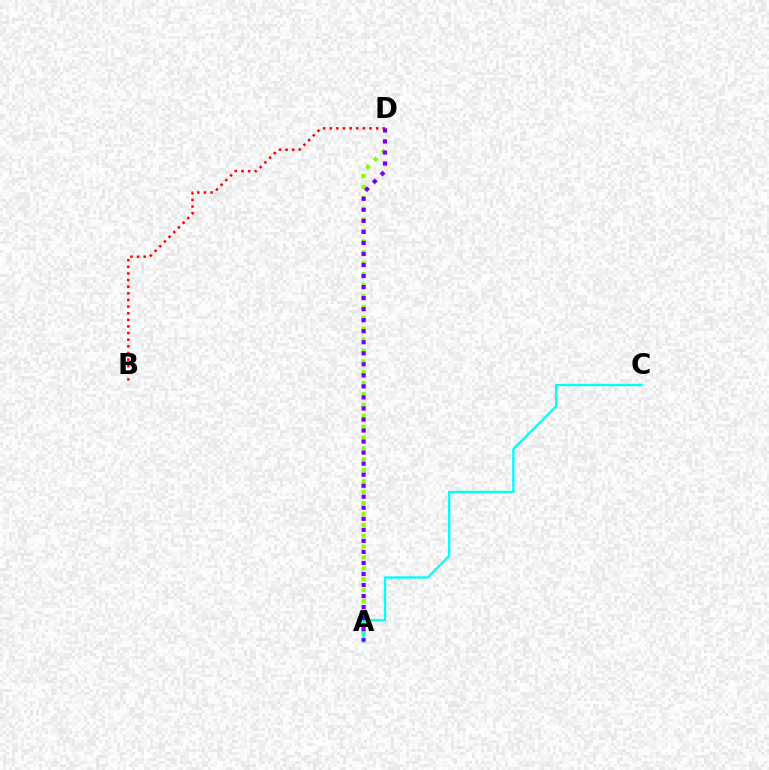{('A', 'D'): [{'color': '#84ff00', 'line_style': 'dotted', 'thickness': 2.96}, {'color': '#7200ff', 'line_style': 'dotted', 'thickness': 3.0}], ('B', 'D'): [{'color': '#ff0000', 'line_style': 'dotted', 'thickness': 1.8}], ('A', 'C'): [{'color': '#00fff6', 'line_style': 'solid', 'thickness': 1.68}]}